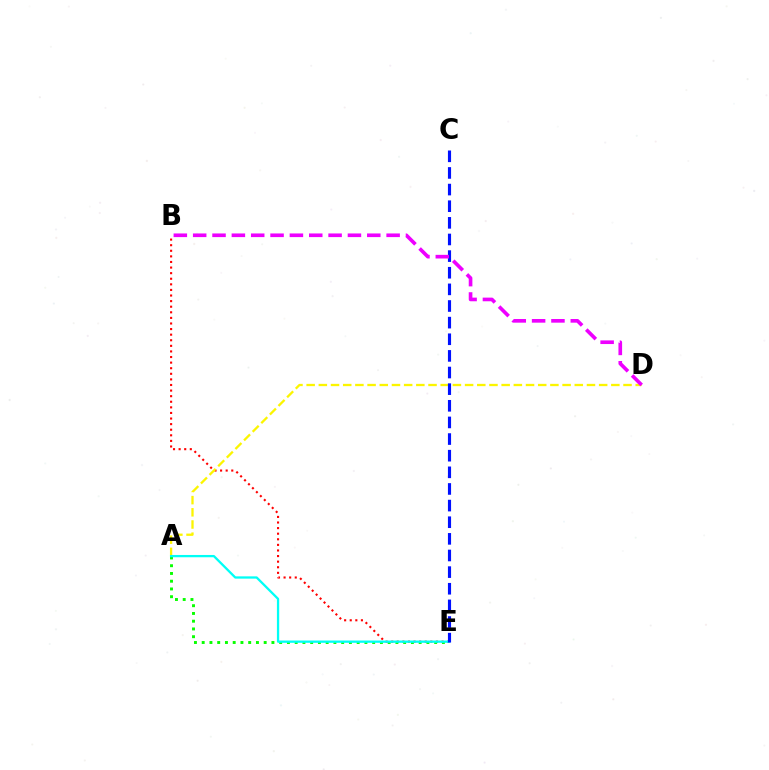{('B', 'E'): [{'color': '#ff0000', 'line_style': 'dotted', 'thickness': 1.52}], ('A', 'D'): [{'color': '#fcf500', 'line_style': 'dashed', 'thickness': 1.66}], ('A', 'E'): [{'color': '#08ff00', 'line_style': 'dotted', 'thickness': 2.11}, {'color': '#00fff6', 'line_style': 'solid', 'thickness': 1.65}], ('C', 'E'): [{'color': '#0010ff', 'line_style': 'dashed', 'thickness': 2.26}], ('B', 'D'): [{'color': '#ee00ff', 'line_style': 'dashed', 'thickness': 2.63}]}